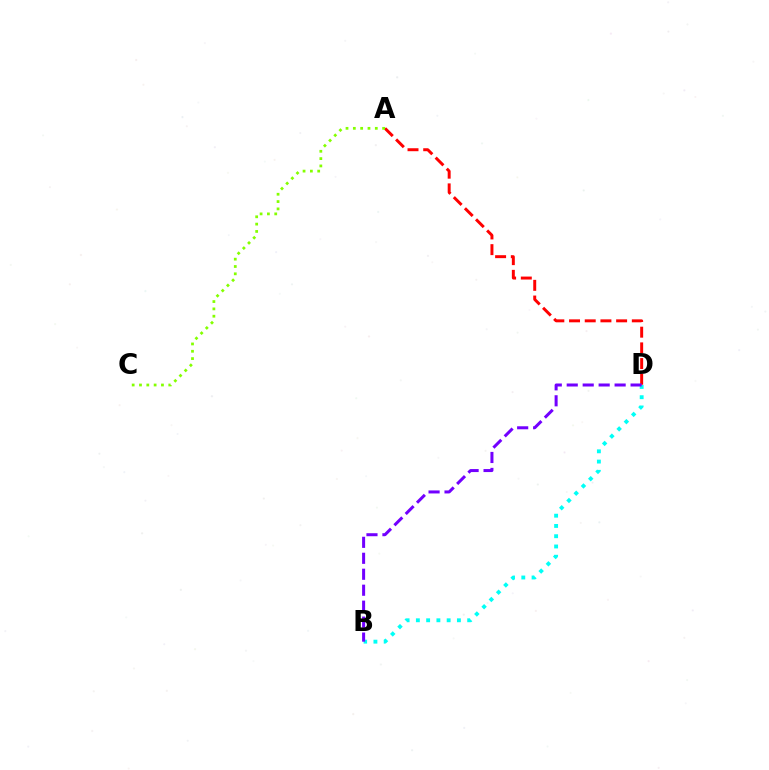{('A', 'D'): [{'color': '#ff0000', 'line_style': 'dashed', 'thickness': 2.13}], ('B', 'D'): [{'color': '#00fff6', 'line_style': 'dotted', 'thickness': 2.79}, {'color': '#7200ff', 'line_style': 'dashed', 'thickness': 2.17}], ('A', 'C'): [{'color': '#84ff00', 'line_style': 'dotted', 'thickness': 1.99}]}